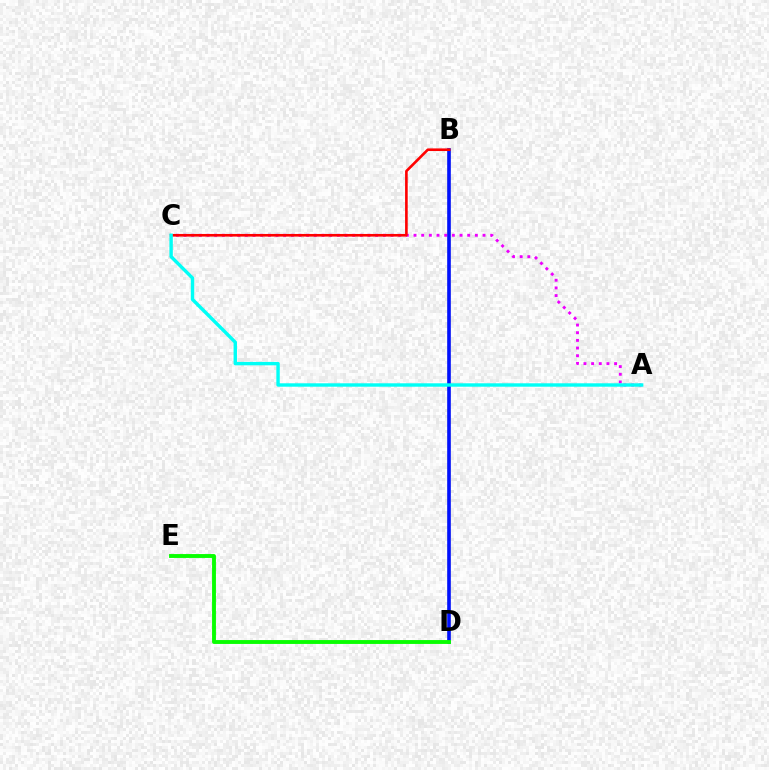{('A', 'C'): [{'color': '#ee00ff', 'line_style': 'dotted', 'thickness': 2.08}, {'color': '#00fff6', 'line_style': 'solid', 'thickness': 2.45}], ('B', 'D'): [{'color': '#fcf500', 'line_style': 'dashed', 'thickness': 1.73}, {'color': '#0010ff', 'line_style': 'solid', 'thickness': 2.61}], ('B', 'C'): [{'color': '#ff0000', 'line_style': 'solid', 'thickness': 1.89}], ('D', 'E'): [{'color': '#08ff00', 'line_style': 'solid', 'thickness': 2.79}]}